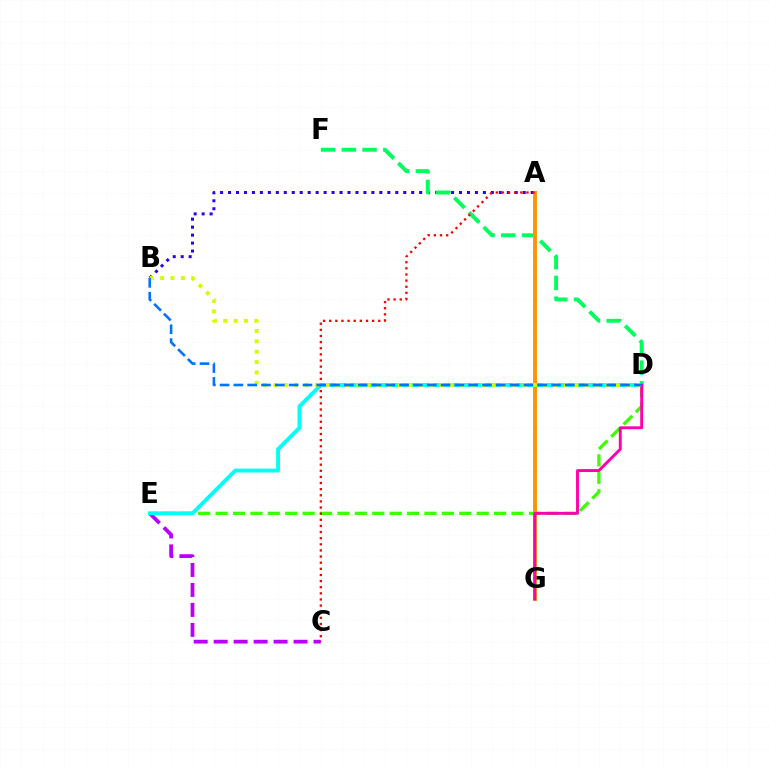{('A', 'B'): [{'color': '#2500ff', 'line_style': 'dotted', 'thickness': 2.16}], ('D', 'E'): [{'color': '#3dff00', 'line_style': 'dashed', 'thickness': 2.36}, {'color': '#00fff6', 'line_style': 'solid', 'thickness': 2.78}], ('D', 'F'): [{'color': '#00ff5c', 'line_style': 'dashed', 'thickness': 2.82}], ('C', 'E'): [{'color': '#b900ff', 'line_style': 'dashed', 'thickness': 2.71}], ('A', 'G'): [{'color': '#ff9400', 'line_style': 'solid', 'thickness': 2.78}], ('D', 'G'): [{'color': '#ff00ac', 'line_style': 'solid', 'thickness': 2.09}], ('A', 'C'): [{'color': '#ff0000', 'line_style': 'dotted', 'thickness': 1.66}], ('B', 'D'): [{'color': '#d1ff00', 'line_style': 'dotted', 'thickness': 2.82}, {'color': '#0074ff', 'line_style': 'dashed', 'thickness': 1.88}]}